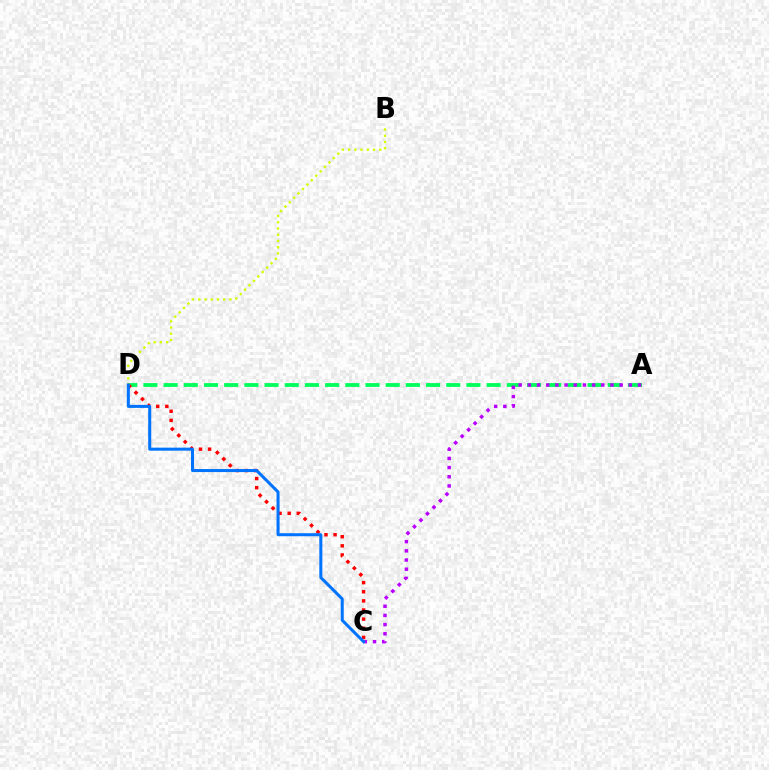{('A', 'D'): [{'color': '#00ff5c', 'line_style': 'dashed', 'thickness': 2.74}], ('B', 'D'): [{'color': '#d1ff00', 'line_style': 'dotted', 'thickness': 1.69}], ('C', 'D'): [{'color': '#ff0000', 'line_style': 'dotted', 'thickness': 2.48}, {'color': '#0074ff', 'line_style': 'solid', 'thickness': 2.18}], ('A', 'C'): [{'color': '#b900ff', 'line_style': 'dotted', 'thickness': 2.49}]}